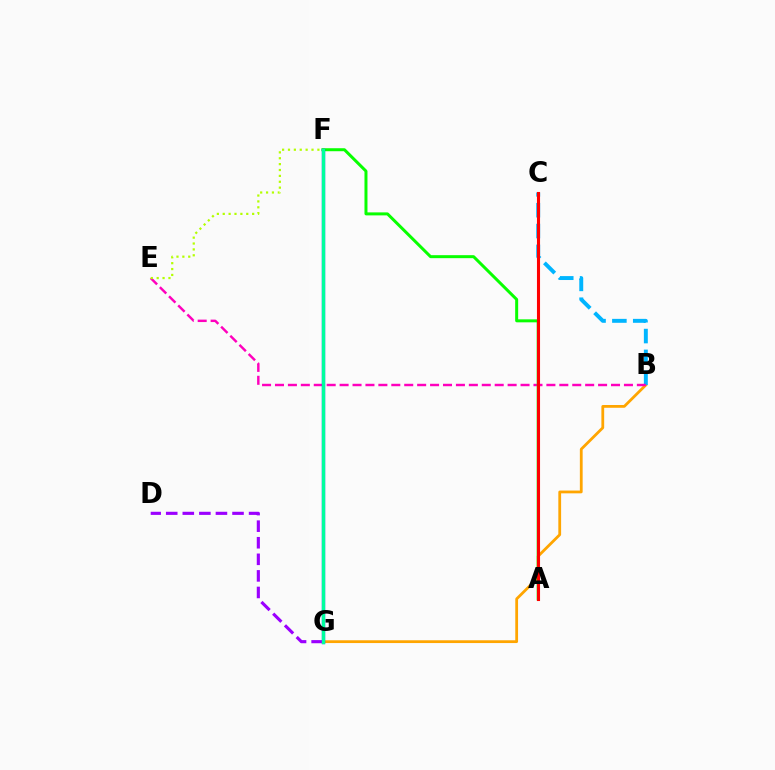{('B', 'G'): [{'color': '#ffa500', 'line_style': 'solid', 'thickness': 2.0}], ('B', 'C'): [{'color': '#00b5ff', 'line_style': 'dashed', 'thickness': 2.83}], ('B', 'E'): [{'color': '#ff00bd', 'line_style': 'dashed', 'thickness': 1.76}], ('E', 'F'): [{'color': '#b3ff00', 'line_style': 'dotted', 'thickness': 1.6}], ('A', 'F'): [{'color': '#08ff00', 'line_style': 'solid', 'thickness': 2.16}], ('F', 'G'): [{'color': '#0010ff', 'line_style': 'solid', 'thickness': 2.36}, {'color': '#00ff9d', 'line_style': 'solid', 'thickness': 2.39}], ('D', 'G'): [{'color': '#9b00ff', 'line_style': 'dashed', 'thickness': 2.25}], ('A', 'C'): [{'color': '#ff0000', 'line_style': 'solid', 'thickness': 2.22}]}